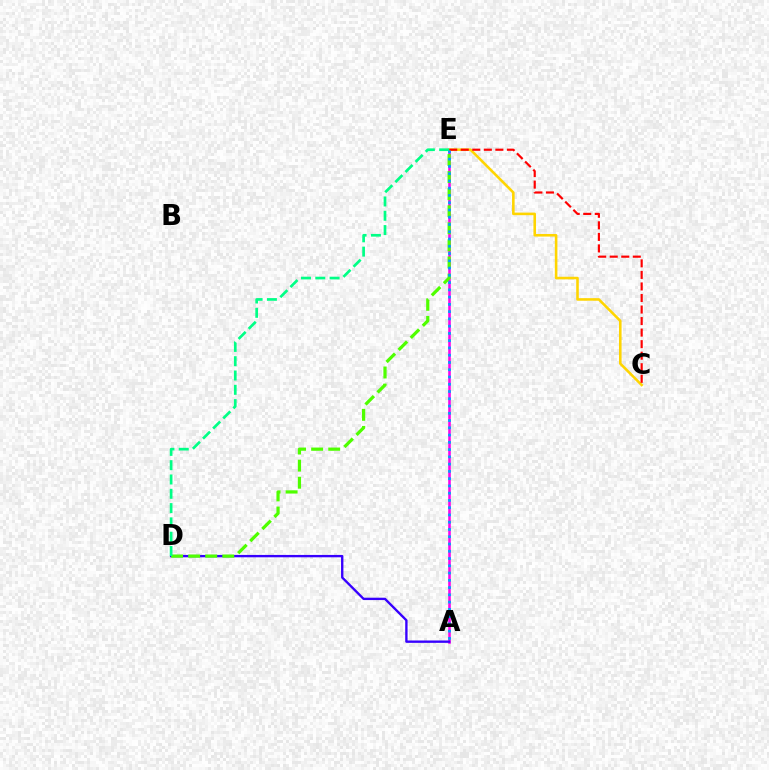{('A', 'E'): [{'color': '#ff00ed', 'line_style': 'solid', 'thickness': 1.85}, {'color': '#009eff', 'line_style': 'dotted', 'thickness': 1.97}], ('C', 'E'): [{'color': '#ffd500', 'line_style': 'solid', 'thickness': 1.86}, {'color': '#ff0000', 'line_style': 'dashed', 'thickness': 1.57}], ('A', 'D'): [{'color': '#3700ff', 'line_style': 'solid', 'thickness': 1.7}], ('D', 'E'): [{'color': '#4fff00', 'line_style': 'dashed', 'thickness': 2.32}, {'color': '#00ff86', 'line_style': 'dashed', 'thickness': 1.94}]}